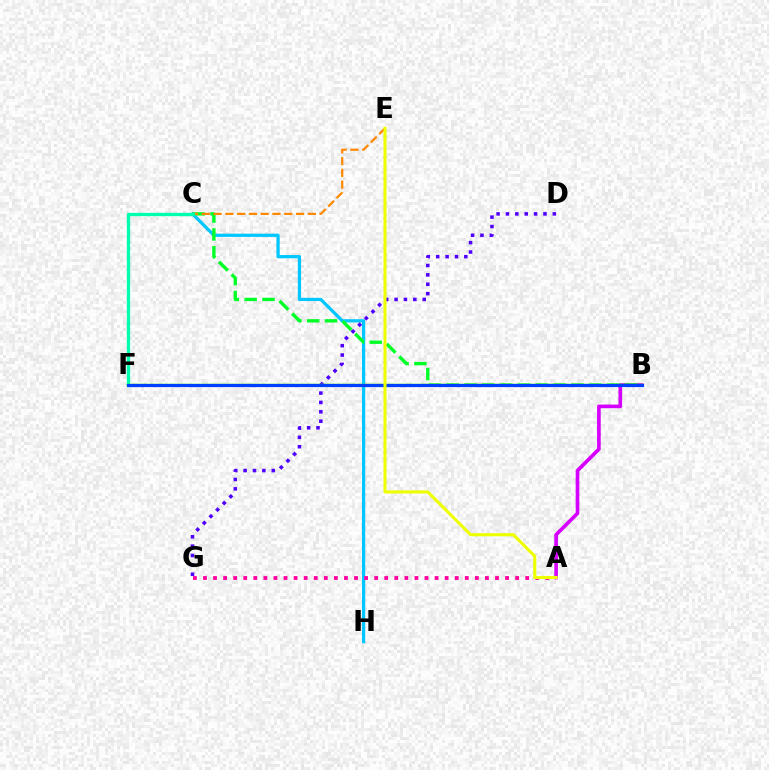{('A', 'B'): [{'color': '#d600ff', 'line_style': 'solid', 'thickness': 2.63}], ('C', 'H'): [{'color': '#00c7ff', 'line_style': 'solid', 'thickness': 2.34}], ('B', 'C'): [{'color': '#00ff27', 'line_style': 'dashed', 'thickness': 2.42}], ('B', 'F'): [{'color': '#ff0000', 'line_style': 'solid', 'thickness': 2.07}, {'color': '#66ff00', 'line_style': 'solid', 'thickness': 1.79}, {'color': '#003fff', 'line_style': 'solid', 'thickness': 2.31}], ('A', 'G'): [{'color': '#ff00a0', 'line_style': 'dotted', 'thickness': 2.74}], ('C', 'E'): [{'color': '#ff8800', 'line_style': 'dashed', 'thickness': 1.6}], ('C', 'F'): [{'color': '#00ffaf', 'line_style': 'solid', 'thickness': 2.38}], ('D', 'G'): [{'color': '#4f00ff', 'line_style': 'dotted', 'thickness': 2.55}], ('A', 'E'): [{'color': '#eeff00', 'line_style': 'solid', 'thickness': 2.21}]}